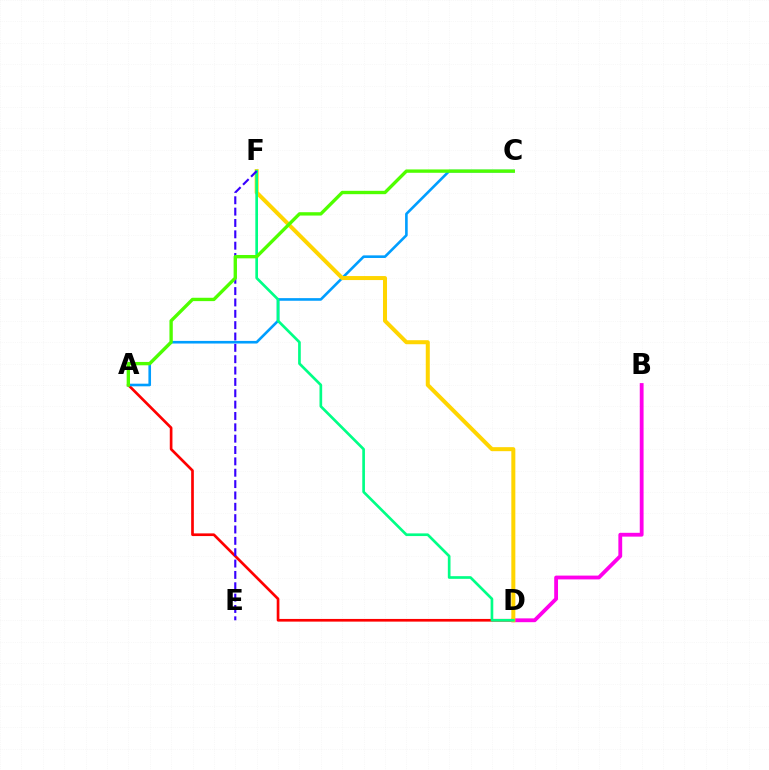{('A', 'D'): [{'color': '#ff0000', 'line_style': 'solid', 'thickness': 1.93}], ('B', 'D'): [{'color': '#ff00ed', 'line_style': 'solid', 'thickness': 2.75}], ('A', 'C'): [{'color': '#009eff', 'line_style': 'solid', 'thickness': 1.88}, {'color': '#4fff00', 'line_style': 'solid', 'thickness': 2.41}], ('D', 'F'): [{'color': '#ffd500', 'line_style': 'solid', 'thickness': 2.89}, {'color': '#00ff86', 'line_style': 'solid', 'thickness': 1.93}], ('E', 'F'): [{'color': '#3700ff', 'line_style': 'dashed', 'thickness': 1.54}]}